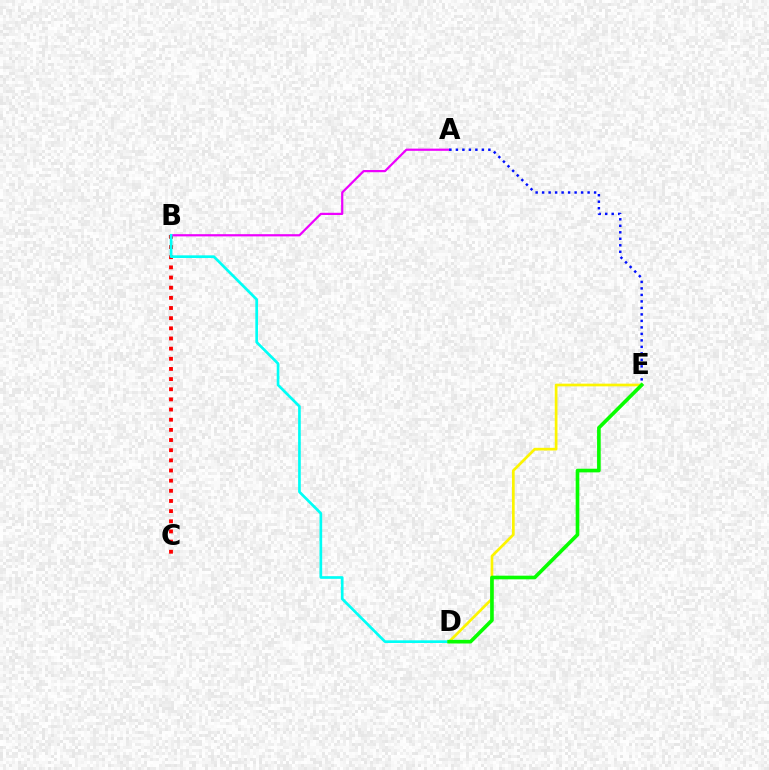{('B', 'C'): [{'color': '#ff0000', 'line_style': 'dotted', 'thickness': 2.76}], ('A', 'B'): [{'color': '#ee00ff', 'line_style': 'solid', 'thickness': 1.59}], ('A', 'E'): [{'color': '#0010ff', 'line_style': 'dotted', 'thickness': 1.77}], ('B', 'D'): [{'color': '#00fff6', 'line_style': 'solid', 'thickness': 1.93}], ('D', 'E'): [{'color': '#fcf500', 'line_style': 'solid', 'thickness': 1.95}, {'color': '#08ff00', 'line_style': 'solid', 'thickness': 2.62}]}